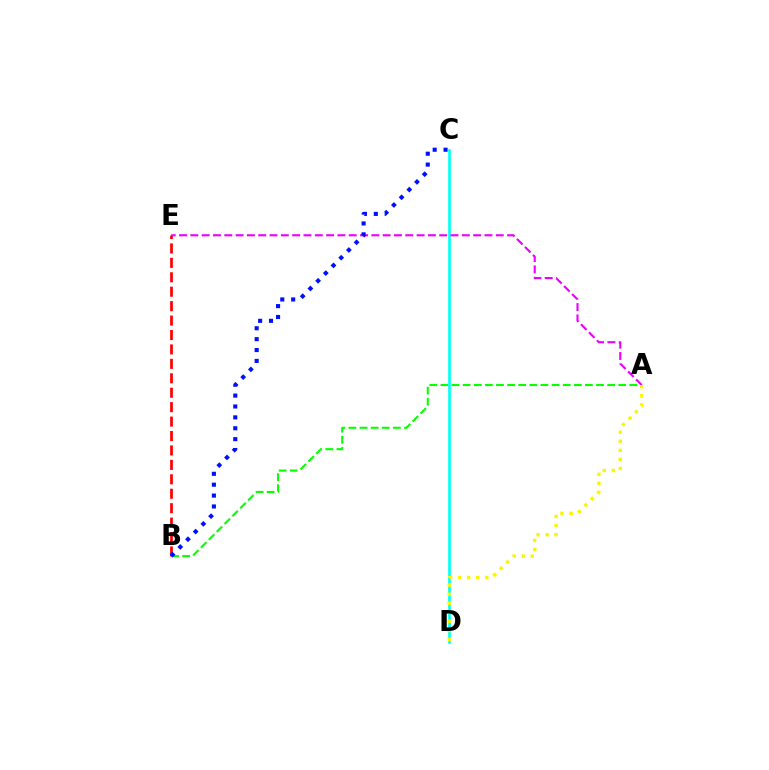{('B', 'E'): [{'color': '#ff0000', 'line_style': 'dashed', 'thickness': 1.96}], ('A', 'B'): [{'color': '#08ff00', 'line_style': 'dashed', 'thickness': 1.51}], ('C', 'D'): [{'color': '#00fff6', 'line_style': 'solid', 'thickness': 1.93}], ('A', 'E'): [{'color': '#ee00ff', 'line_style': 'dashed', 'thickness': 1.54}], ('B', 'C'): [{'color': '#0010ff', 'line_style': 'dotted', 'thickness': 2.96}], ('A', 'D'): [{'color': '#fcf500', 'line_style': 'dotted', 'thickness': 2.46}]}